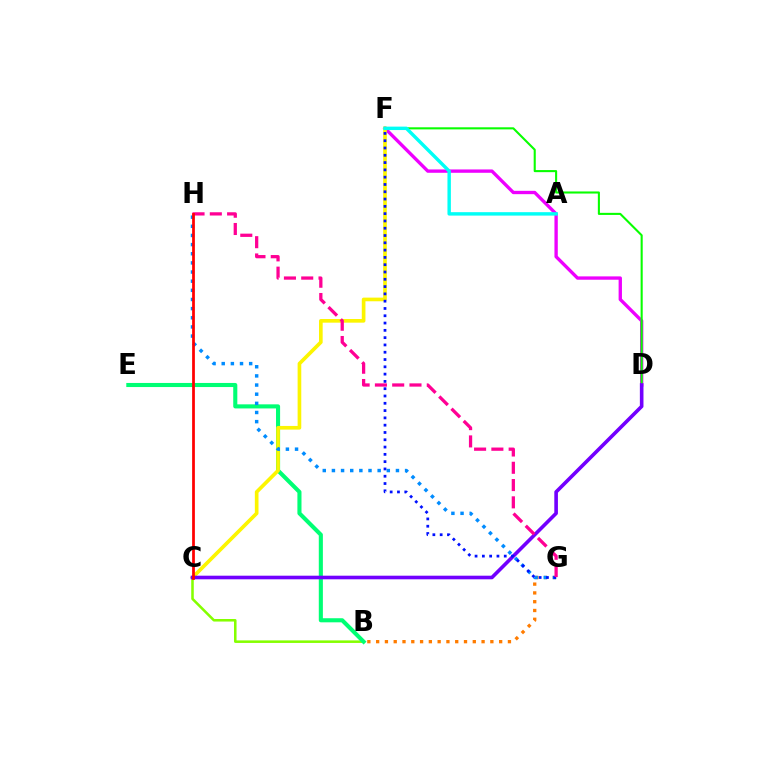{('B', 'C'): [{'color': '#84ff00', 'line_style': 'solid', 'thickness': 1.83}], ('B', 'G'): [{'color': '#ff7c00', 'line_style': 'dotted', 'thickness': 2.39}], ('D', 'F'): [{'color': '#ee00ff', 'line_style': 'solid', 'thickness': 2.4}, {'color': '#08ff00', 'line_style': 'solid', 'thickness': 1.51}], ('B', 'E'): [{'color': '#00ff74', 'line_style': 'solid', 'thickness': 2.94}], ('C', 'F'): [{'color': '#fcf500', 'line_style': 'solid', 'thickness': 2.63}], ('A', 'F'): [{'color': '#00fff6', 'line_style': 'solid', 'thickness': 2.46}], ('C', 'D'): [{'color': '#7200ff', 'line_style': 'solid', 'thickness': 2.6}], ('G', 'H'): [{'color': '#008cff', 'line_style': 'dotted', 'thickness': 2.49}, {'color': '#ff0094', 'line_style': 'dashed', 'thickness': 2.35}], ('F', 'G'): [{'color': '#0010ff', 'line_style': 'dotted', 'thickness': 1.98}], ('C', 'H'): [{'color': '#ff0000', 'line_style': 'solid', 'thickness': 1.98}]}